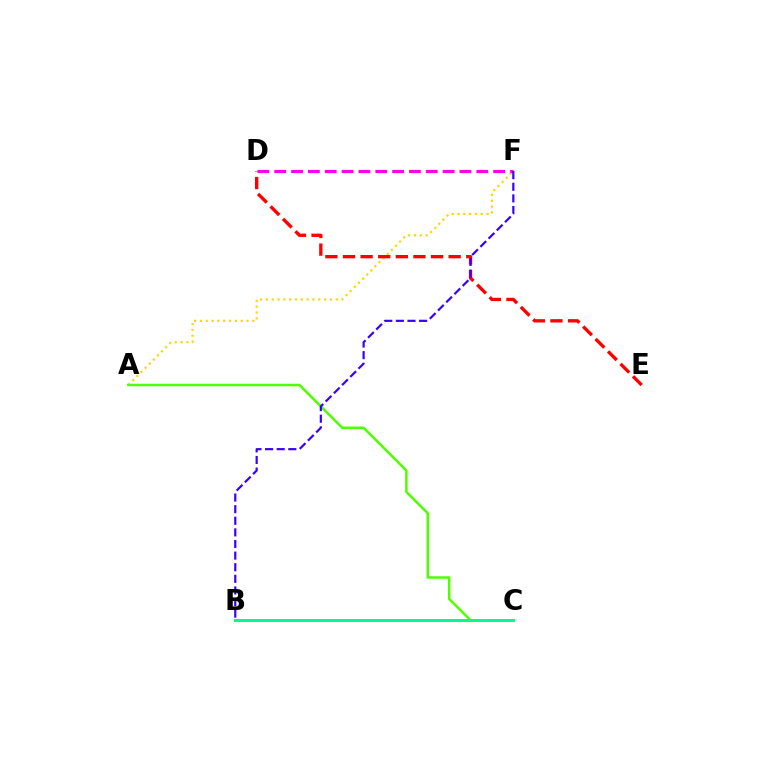{('A', 'F'): [{'color': '#ffd500', 'line_style': 'dotted', 'thickness': 1.58}], ('A', 'C'): [{'color': '#4fff00', 'line_style': 'solid', 'thickness': 1.8}], ('B', 'C'): [{'color': '#009eff', 'line_style': 'solid', 'thickness': 1.98}, {'color': '#00ff86', 'line_style': 'solid', 'thickness': 2.17}], ('D', 'E'): [{'color': '#ff0000', 'line_style': 'dashed', 'thickness': 2.39}], ('D', 'F'): [{'color': '#ff00ed', 'line_style': 'dashed', 'thickness': 2.29}], ('B', 'F'): [{'color': '#3700ff', 'line_style': 'dashed', 'thickness': 1.58}]}